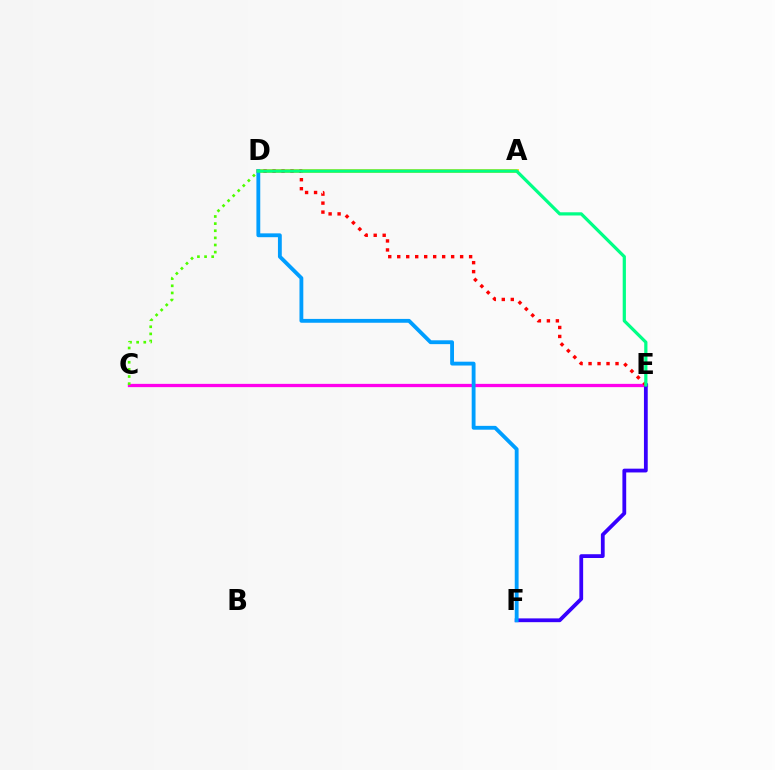{('C', 'E'): [{'color': '#ff00ed', 'line_style': 'solid', 'thickness': 2.36}], ('C', 'D'): [{'color': '#4fff00', 'line_style': 'dotted', 'thickness': 1.94}], ('E', 'F'): [{'color': '#3700ff', 'line_style': 'solid', 'thickness': 2.72}], ('A', 'D'): [{'color': '#ffd500', 'line_style': 'solid', 'thickness': 2.73}], ('D', 'E'): [{'color': '#ff0000', 'line_style': 'dotted', 'thickness': 2.44}, {'color': '#00ff86', 'line_style': 'solid', 'thickness': 2.32}], ('D', 'F'): [{'color': '#009eff', 'line_style': 'solid', 'thickness': 2.76}]}